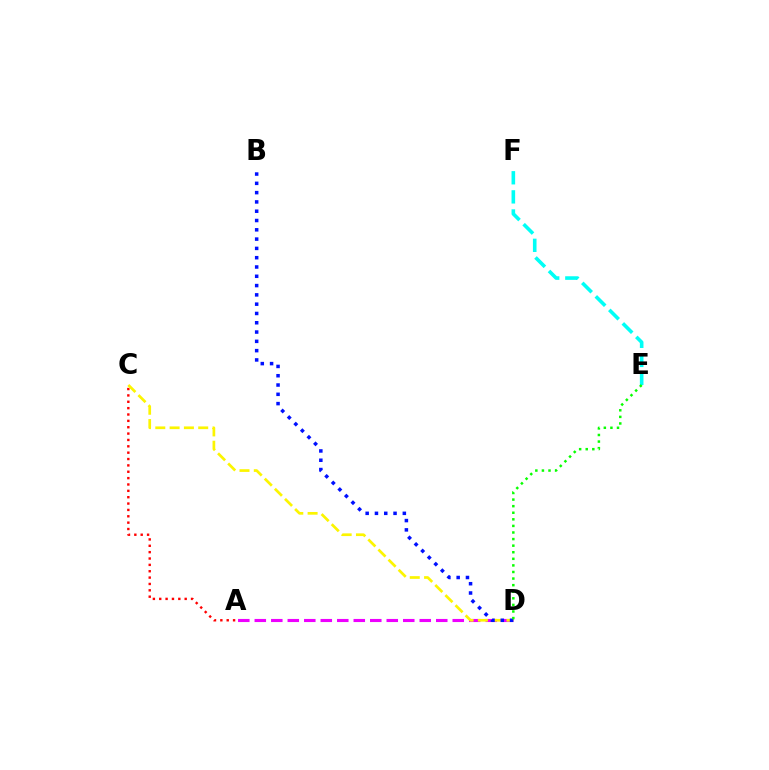{('A', 'C'): [{'color': '#ff0000', 'line_style': 'dotted', 'thickness': 1.73}], ('A', 'D'): [{'color': '#ee00ff', 'line_style': 'dashed', 'thickness': 2.24}], ('E', 'F'): [{'color': '#00fff6', 'line_style': 'dashed', 'thickness': 2.59}], ('C', 'D'): [{'color': '#fcf500', 'line_style': 'dashed', 'thickness': 1.94}], ('B', 'D'): [{'color': '#0010ff', 'line_style': 'dotted', 'thickness': 2.53}], ('D', 'E'): [{'color': '#08ff00', 'line_style': 'dotted', 'thickness': 1.79}]}